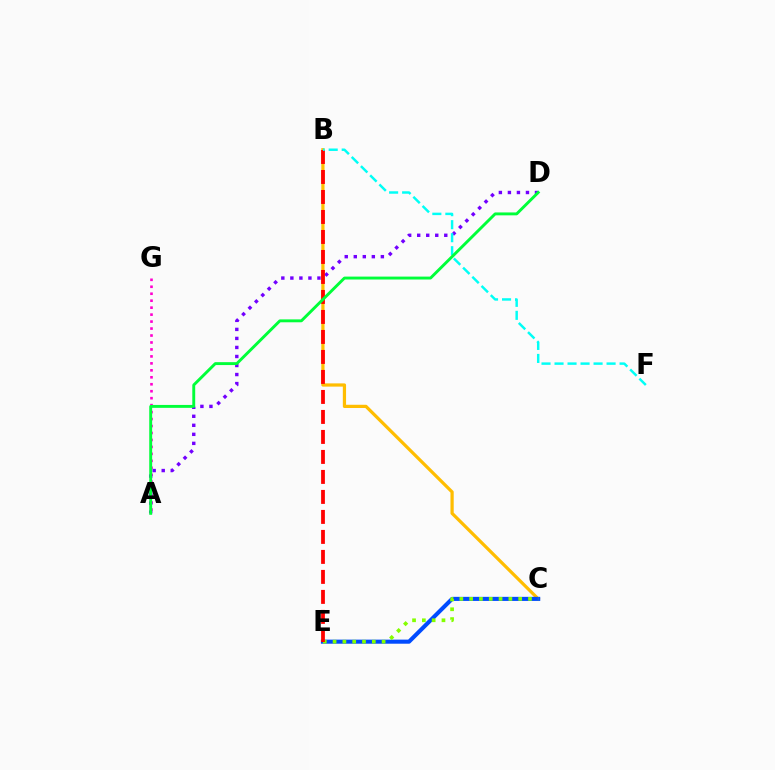{('A', 'G'): [{'color': '#ff00cf', 'line_style': 'dotted', 'thickness': 1.89}], ('A', 'D'): [{'color': '#7200ff', 'line_style': 'dotted', 'thickness': 2.45}, {'color': '#00ff39', 'line_style': 'solid', 'thickness': 2.09}], ('B', 'C'): [{'color': '#ffbd00', 'line_style': 'solid', 'thickness': 2.33}], ('C', 'E'): [{'color': '#004bff', 'line_style': 'solid', 'thickness': 2.94}, {'color': '#84ff00', 'line_style': 'dotted', 'thickness': 2.67}], ('B', 'E'): [{'color': '#ff0000', 'line_style': 'dashed', 'thickness': 2.72}], ('B', 'F'): [{'color': '#00fff6', 'line_style': 'dashed', 'thickness': 1.77}]}